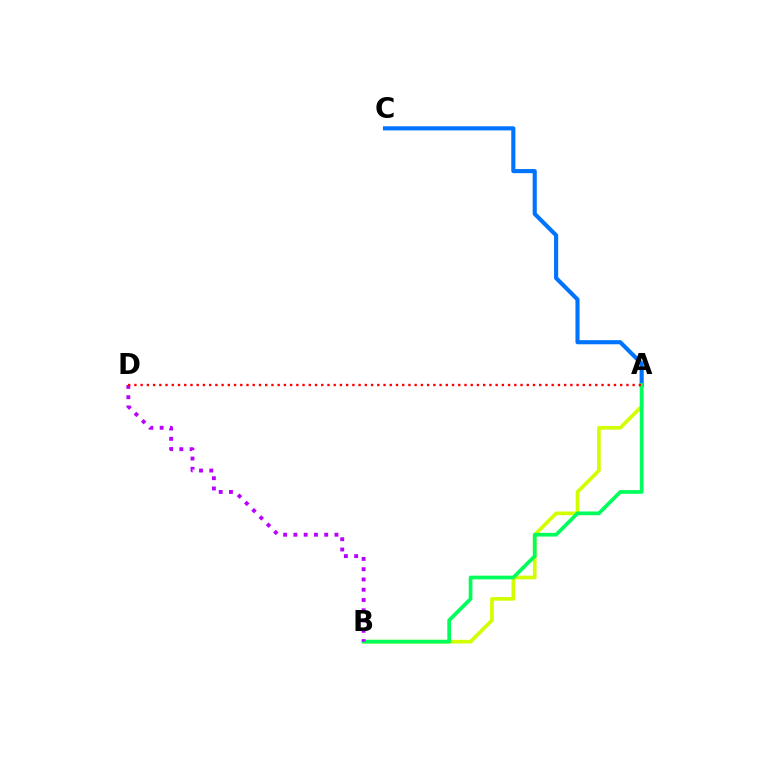{('A', 'B'): [{'color': '#d1ff00', 'line_style': 'solid', 'thickness': 2.64}, {'color': '#00ff5c', 'line_style': 'solid', 'thickness': 2.68}], ('A', 'C'): [{'color': '#0074ff', 'line_style': 'solid', 'thickness': 2.96}], ('B', 'D'): [{'color': '#b900ff', 'line_style': 'dotted', 'thickness': 2.79}], ('A', 'D'): [{'color': '#ff0000', 'line_style': 'dotted', 'thickness': 1.69}]}